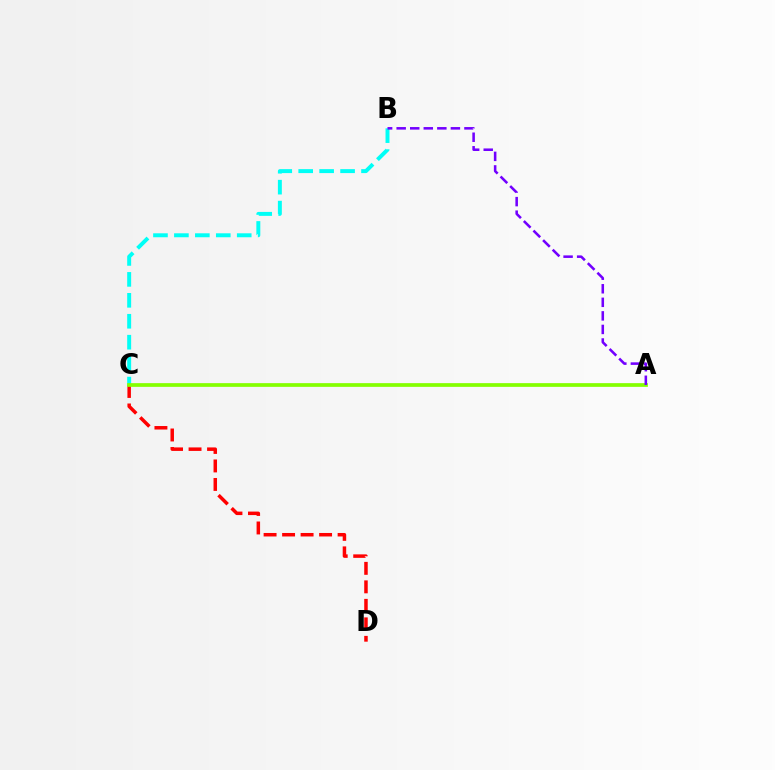{('B', 'C'): [{'color': '#00fff6', 'line_style': 'dashed', 'thickness': 2.84}], ('C', 'D'): [{'color': '#ff0000', 'line_style': 'dashed', 'thickness': 2.51}], ('A', 'C'): [{'color': '#84ff00', 'line_style': 'solid', 'thickness': 2.67}], ('A', 'B'): [{'color': '#7200ff', 'line_style': 'dashed', 'thickness': 1.84}]}